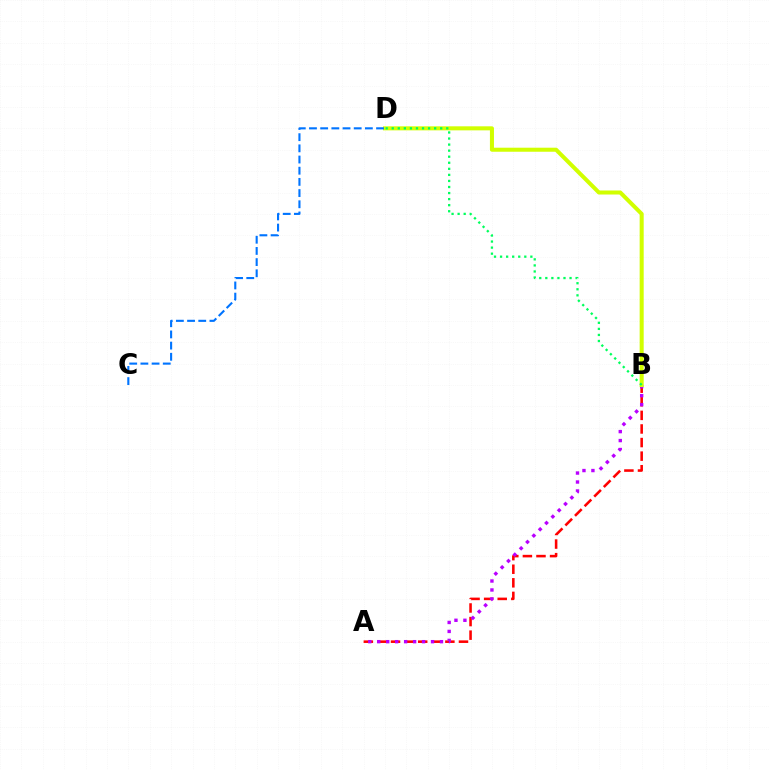{('A', 'B'): [{'color': '#ff0000', 'line_style': 'dashed', 'thickness': 1.85}, {'color': '#b900ff', 'line_style': 'dotted', 'thickness': 2.43}], ('B', 'D'): [{'color': '#d1ff00', 'line_style': 'solid', 'thickness': 2.91}, {'color': '#00ff5c', 'line_style': 'dotted', 'thickness': 1.65}], ('C', 'D'): [{'color': '#0074ff', 'line_style': 'dashed', 'thickness': 1.52}]}